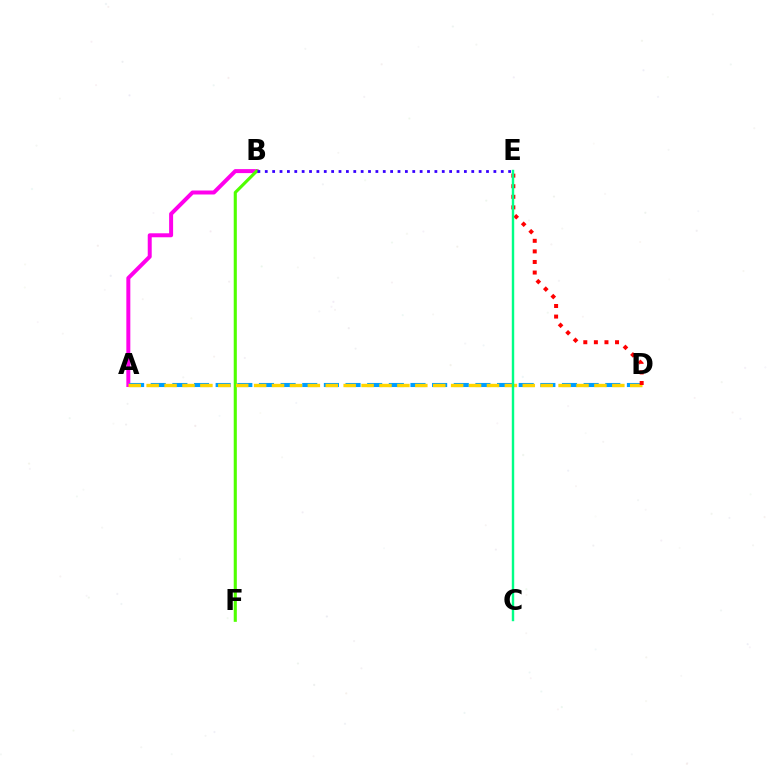{('A', 'B'): [{'color': '#ff00ed', 'line_style': 'solid', 'thickness': 2.87}], ('A', 'D'): [{'color': '#009eff', 'line_style': 'dashed', 'thickness': 2.94}, {'color': '#ffd500', 'line_style': 'dashed', 'thickness': 2.43}], ('B', 'F'): [{'color': '#4fff00', 'line_style': 'solid', 'thickness': 2.24}], ('B', 'E'): [{'color': '#3700ff', 'line_style': 'dotted', 'thickness': 2.0}], ('D', 'E'): [{'color': '#ff0000', 'line_style': 'dotted', 'thickness': 2.87}], ('C', 'E'): [{'color': '#00ff86', 'line_style': 'solid', 'thickness': 1.74}]}